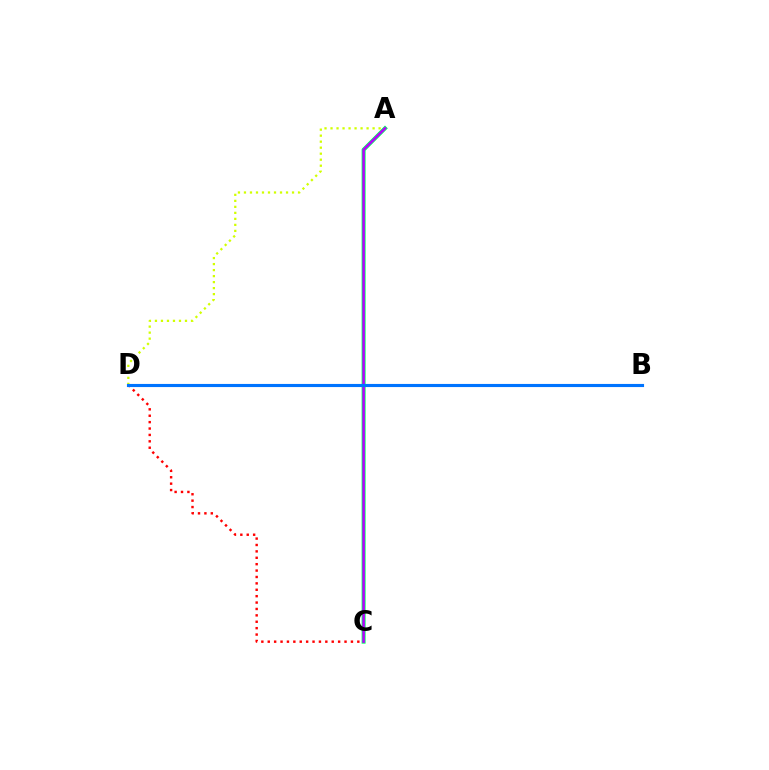{('A', 'C'): [{'color': '#00ff5c', 'line_style': 'solid', 'thickness': 2.87}, {'color': '#b900ff', 'line_style': 'solid', 'thickness': 1.79}], ('A', 'D'): [{'color': '#d1ff00', 'line_style': 'dotted', 'thickness': 1.63}], ('C', 'D'): [{'color': '#ff0000', 'line_style': 'dotted', 'thickness': 1.74}], ('B', 'D'): [{'color': '#0074ff', 'line_style': 'solid', 'thickness': 2.24}]}